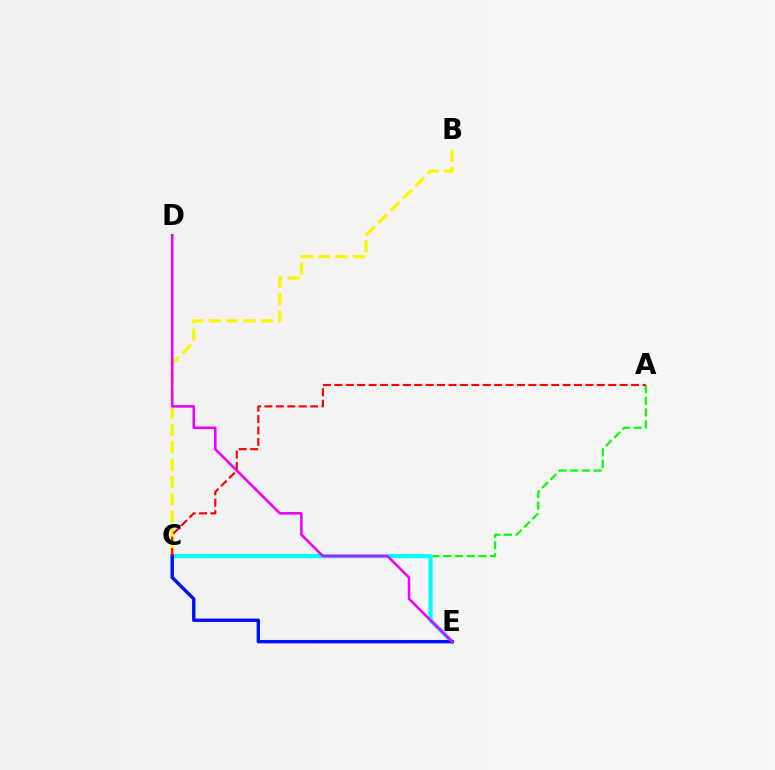{('A', 'C'): [{'color': '#08ff00', 'line_style': 'dashed', 'thickness': 1.59}, {'color': '#ff0000', 'line_style': 'dashed', 'thickness': 1.55}], ('B', 'C'): [{'color': '#fcf500', 'line_style': 'dashed', 'thickness': 2.36}], ('C', 'E'): [{'color': '#00fff6', 'line_style': 'solid', 'thickness': 3.0}, {'color': '#0010ff', 'line_style': 'solid', 'thickness': 2.44}], ('D', 'E'): [{'color': '#ee00ff', 'line_style': 'solid', 'thickness': 1.85}]}